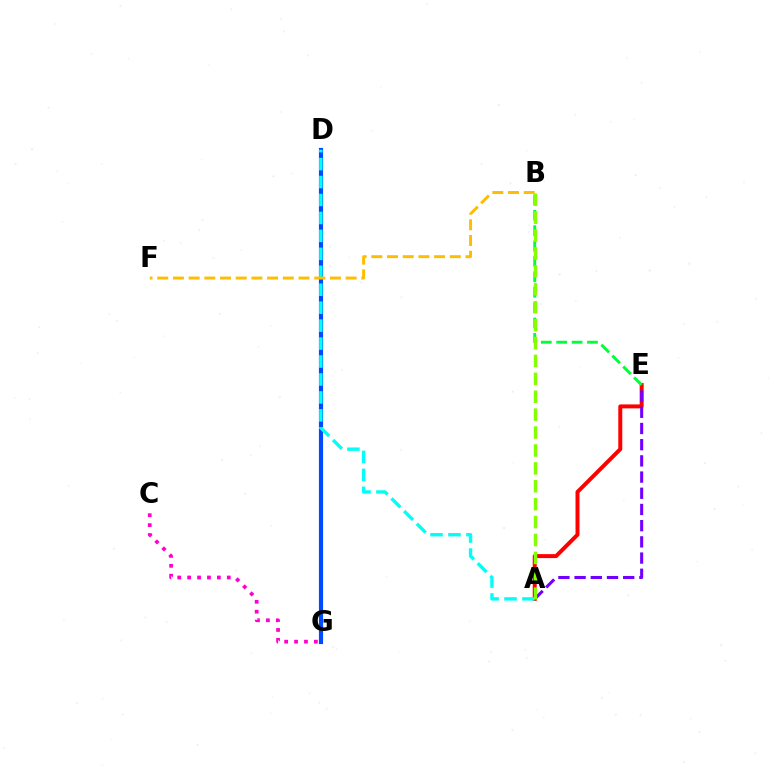{('C', 'G'): [{'color': '#ff00cf', 'line_style': 'dotted', 'thickness': 2.69}], ('A', 'E'): [{'color': '#ff0000', 'line_style': 'solid', 'thickness': 2.86}, {'color': '#7200ff', 'line_style': 'dashed', 'thickness': 2.2}], ('D', 'G'): [{'color': '#004bff', 'line_style': 'solid', 'thickness': 3.0}], ('B', 'E'): [{'color': '#00ff39', 'line_style': 'dashed', 'thickness': 2.09}], ('A', 'D'): [{'color': '#00fff6', 'line_style': 'dashed', 'thickness': 2.44}], ('B', 'F'): [{'color': '#ffbd00', 'line_style': 'dashed', 'thickness': 2.13}], ('A', 'B'): [{'color': '#84ff00', 'line_style': 'dashed', 'thickness': 2.43}]}